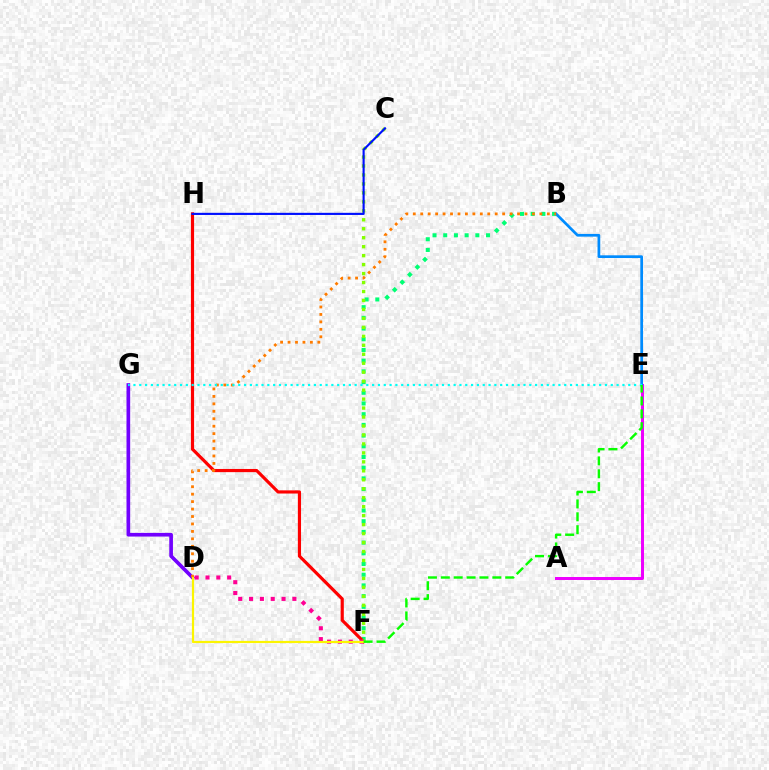{('B', 'F'): [{'color': '#00ff74', 'line_style': 'dotted', 'thickness': 2.91}], ('D', 'G'): [{'color': '#7200ff', 'line_style': 'solid', 'thickness': 2.64}], ('A', 'E'): [{'color': '#ee00ff', 'line_style': 'solid', 'thickness': 2.14}], ('B', 'E'): [{'color': '#008cff', 'line_style': 'solid', 'thickness': 1.96}], ('F', 'H'): [{'color': '#ff0000', 'line_style': 'solid', 'thickness': 2.28}], ('C', 'F'): [{'color': '#84ff00', 'line_style': 'dotted', 'thickness': 2.44}], ('B', 'D'): [{'color': '#ff7c00', 'line_style': 'dotted', 'thickness': 2.02}], ('D', 'F'): [{'color': '#ff0094', 'line_style': 'dotted', 'thickness': 2.94}, {'color': '#fcf500', 'line_style': 'solid', 'thickness': 1.58}], ('E', 'G'): [{'color': '#00fff6', 'line_style': 'dotted', 'thickness': 1.58}], ('C', 'H'): [{'color': '#0010ff', 'line_style': 'solid', 'thickness': 1.54}], ('E', 'F'): [{'color': '#08ff00', 'line_style': 'dashed', 'thickness': 1.75}]}